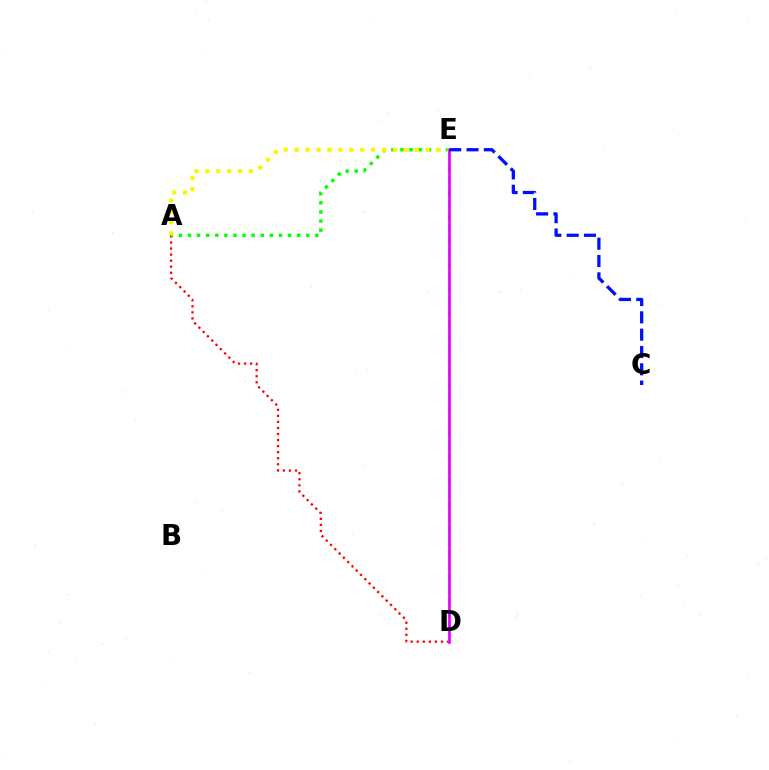{('A', 'D'): [{'color': '#ff0000', 'line_style': 'dotted', 'thickness': 1.65}], ('A', 'E'): [{'color': '#08ff00', 'line_style': 'dotted', 'thickness': 2.47}, {'color': '#fcf500', 'line_style': 'dotted', 'thickness': 2.97}], ('D', 'E'): [{'color': '#00fff6', 'line_style': 'dashed', 'thickness': 1.64}, {'color': '#ee00ff', 'line_style': 'solid', 'thickness': 1.94}], ('C', 'E'): [{'color': '#0010ff', 'line_style': 'dashed', 'thickness': 2.35}]}